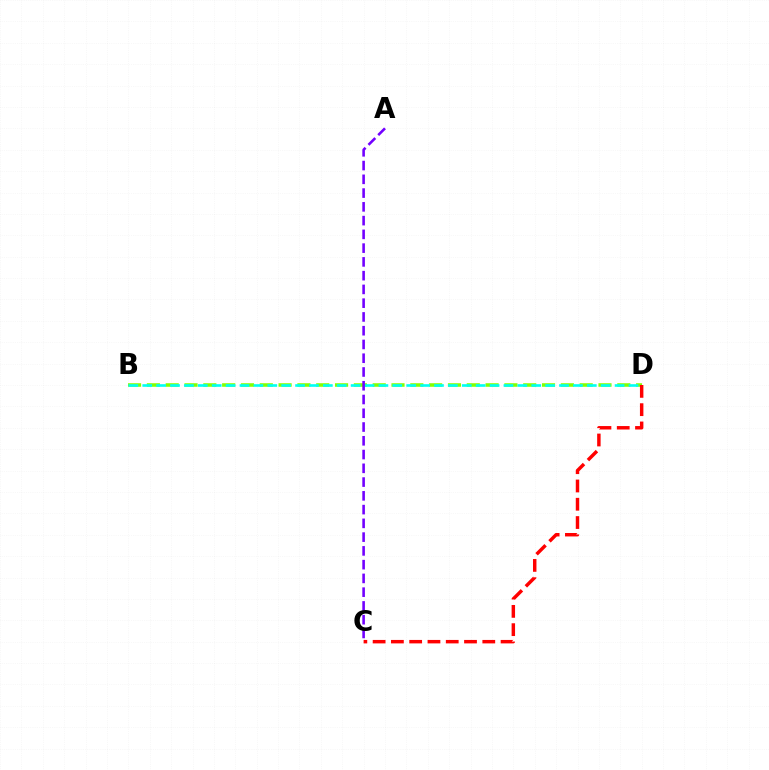{('B', 'D'): [{'color': '#84ff00', 'line_style': 'dashed', 'thickness': 2.56}, {'color': '#00fff6', 'line_style': 'dashed', 'thickness': 1.89}], ('A', 'C'): [{'color': '#7200ff', 'line_style': 'dashed', 'thickness': 1.87}], ('C', 'D'): [{'color': '#ff0000', 'line_style': 'dashed', 'thickness': 2.48}]}